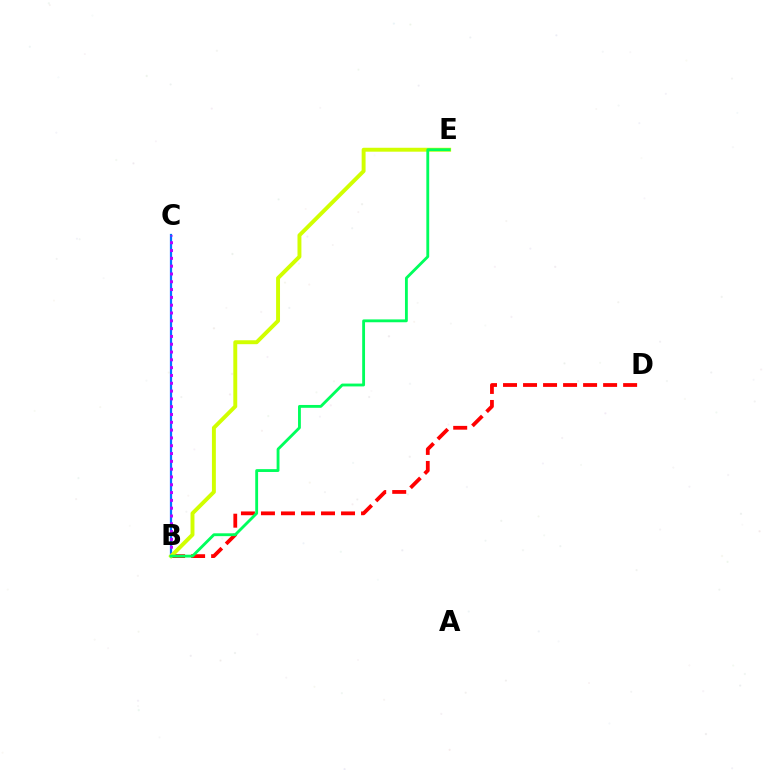{('B', 'D'): [{'color': '#ff0000', 'line_style': 'dashed', 'thickness': 2.72}], ('B', 'C'): [{'color': '#0074ff', 'line_style': 'solid', 'thickness': 1.61}, {'color': '#b900ff', 'line_style': 'dotted', 'thickness': 2.12}], ('B', 'E'): [{'color': '#d1ff00', 'line_style': 'solid', 'thickness': 2.82}, {'color': '#00ff5c', 'line_style': 'solid', 'thickness': 2.05}]}